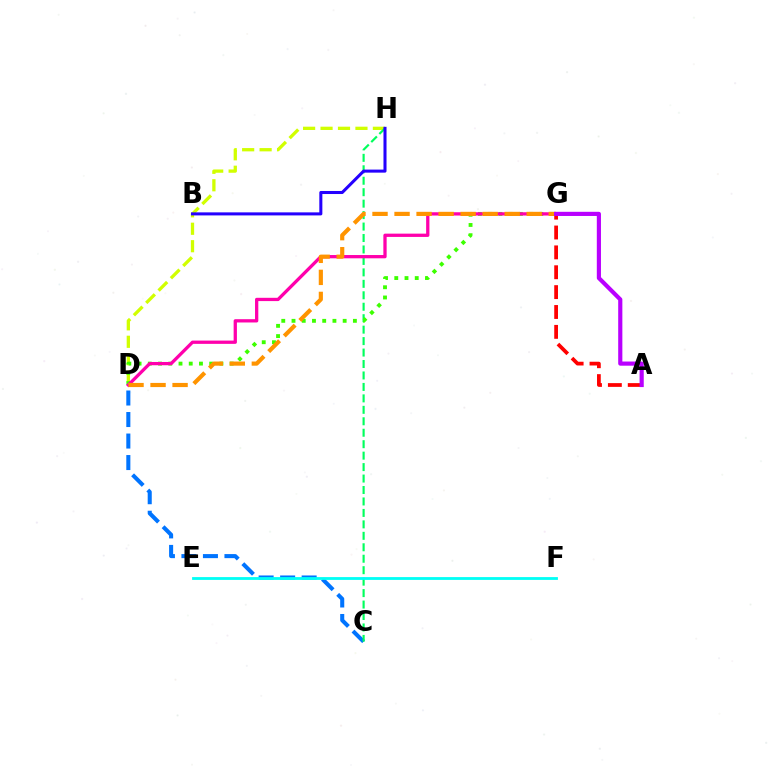{('D', 'H'): [{'color': '#d1ff00', 'line_style': 'dashed', 'thickness': 2.37}], ('C', 'D'): [{'color': '#0074ff', 'line_style': 'dashed', 'thickness': 2.92}], ('C', 'H'): [{'color': '#00ff5c', 'line_style': 'dashed', 'thickness': 1.56}], ('D', 'G'): [{'color': '#3dff00', 'line_style': 'dotted', 'thickness': 2.78}, {'color': '#ff00ac', 'line_style': 'solid', 'thickness': 2.36}, {'color': '#ff9400', 'line_style': 'dashed', 'thickness': 2.99}], ('E', 'F'): [{'color': '#00fff6', 'line_style': 'solid', 'thickness': 2.02}], ('A', 'G'): [{'color': '#ff0000', 'line_style': 'dashed', 'thickness': 2.7}, {'color': '#b900ff', 'line_style': 'solid', 'thickness': 2.99}], ('B', 'H'): [{'color': '#2500ff', 'line_style': 'solid', 'thickness': 2.19}]}